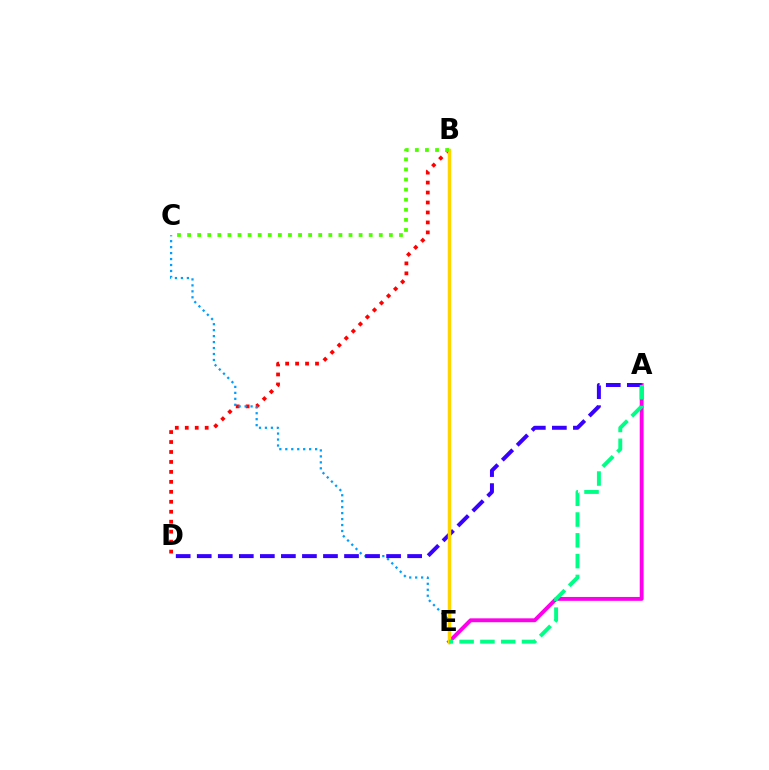{('B', 'D'): [{'color': '#ff0000', 'line_style': 'dotted', 'thickness': 2.71}], ('A', 'E'): [{'color': '#ff00ed', 'line_style': 'solid', 'thickness': 2.8}, {'color': '#00ff86', 'line_style': 'dashed', 'thickness': 2.83}], ('C', 'E'): [{'color': '#009eff', 'line_style': 'dotted', 'thickness': 1.62}], ('A', 'D'): [{'color': '#3700ff', 'line_style': 'dashed', 'thickness': 2.86}], ('B', 'E'): [{'color': '#ffd500', 'line_style': 'solid', 'thickness': 2.49}], ('B', 'C'): [{'color': '#4fff00', 'line_style': 'dotted', 'thickness': 2.74}]}